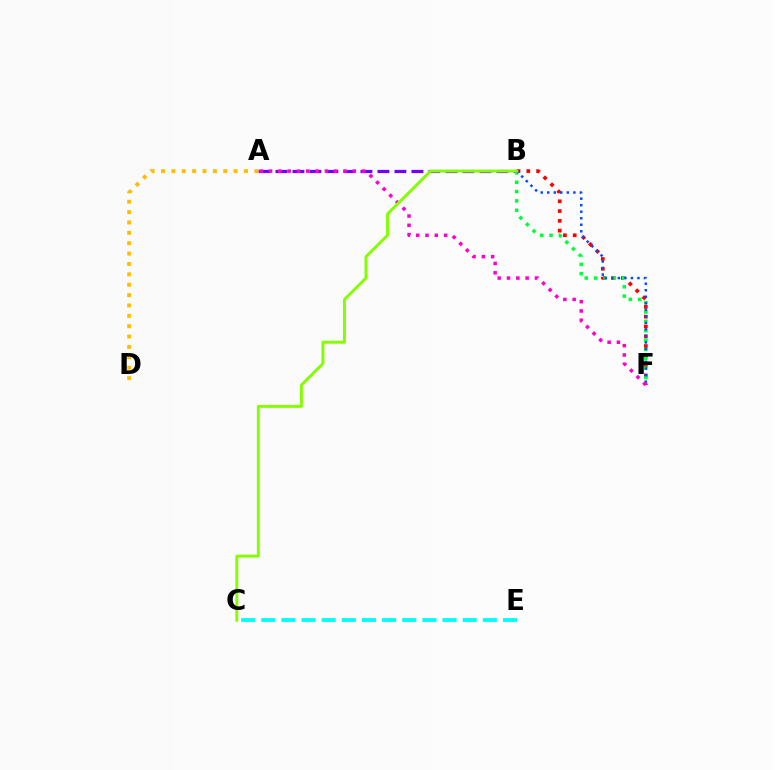{('B', 'F'): [{'color': '#ff0000', 'line_style': 'dotted', 'thickness': 2.66}, {'color': '#00ff39', 'line_style': 'dotted', 'thickness': 2.54}, {'color': '#004bff', 'line_style': 'dotted', 'thickness': 1.77}], ('A', 'B'): [{'color': '#7200ff', 'line_style': 'dashed', 'thickness': 2.31}], ('C', 'E'): [{'color': '#00fff6', 'line_style': 'dashed', 'thickness': 2.74}], ('A', 'F'): [{'color': '#ff00cf', 'line_style': 'dotted', 'thickness': 2.53}], ('B', 'C'): [{'color': '#84ff00', 'line_style': 'solid', 'thickness': 2.11}], ('A', 'D'): [{'color': '#ffbd00', 'line_style': 'dotted', 'thickness': 2.82}]}